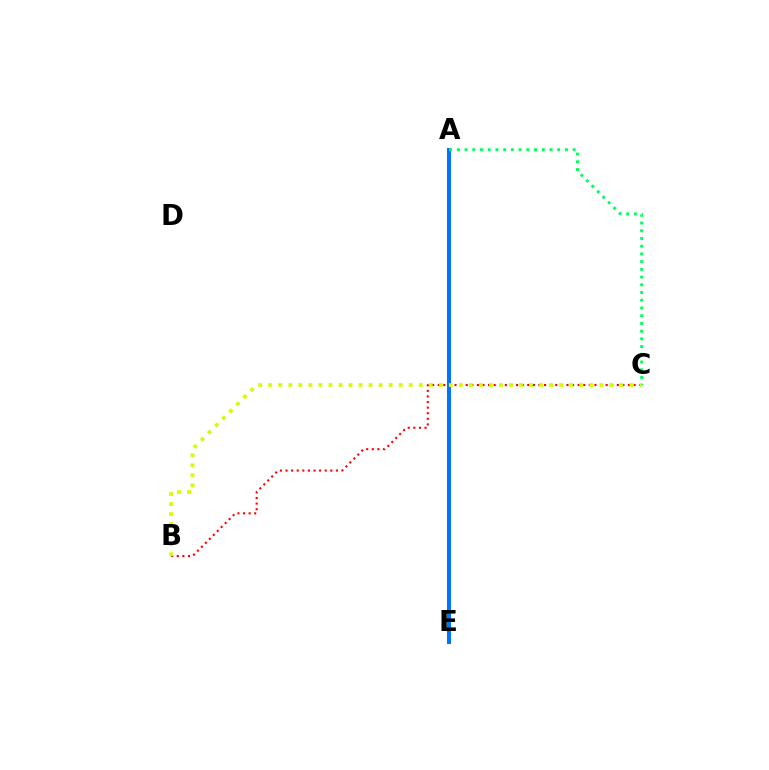{('A', 'E'): [{'color': '#b900ff', 'line_style': 'dashed', 'thickness': 1.5}, {'color': '#0074ff', 'line_style': 'solid', 'thickness': 2.91}], ('A', 'C'): [{'color': '#00ff5c', 'line_style': 'dotted', 'thickness': 2.1}], ('B', 'C'): [{'color': '#ff0000', 'line_style': 'dotted', 'thickness': 1.52}, {'color': '#d1ff00', 'line_style': 'dotted', 'thickness': 2.73}]}